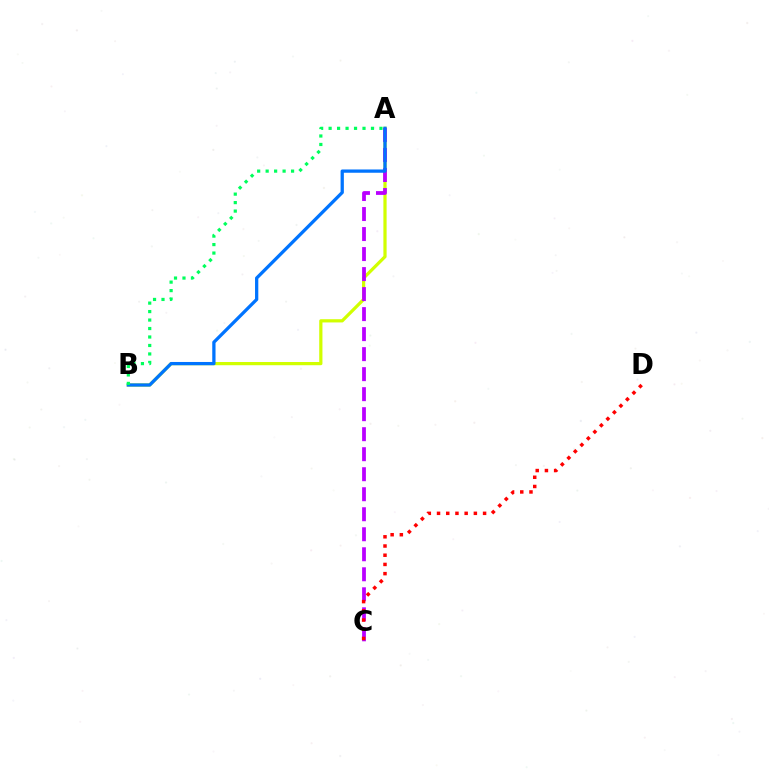{('A', 'B'): [{'color': '#d1ff00', 'line_style': 'solid', 'thickness': 2.32}, {'color': '#0074ff', 'line_style': 'solid', 'thickness': 2.36}, {'color': '#00ff5c', 'line_style': 'dotted', 'thickness': 2.3}], ('A', 'C'): [{'color': '#b900ff', 'line_style': 'dashed', 'thickness': 2.72}], ('C', 'D'): [{'color': '#ff0000', 'line_style': 'dotted', 'thickness': 2.5}]}